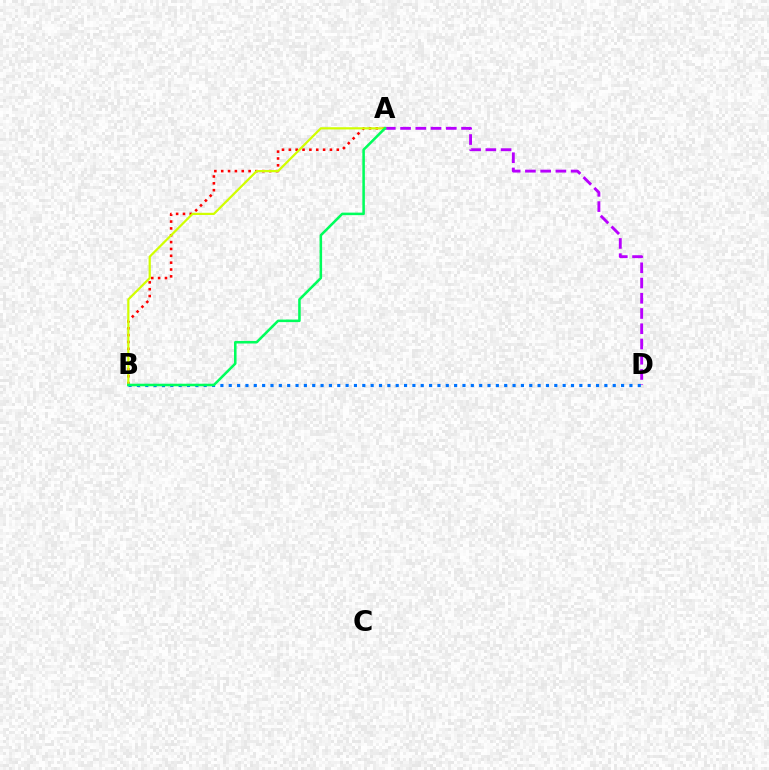{('A', 'B'): [{'color': '#ff0000', 'line_style': 'dotted', 'thickness': 1.86}, {'color': '#d1ff00', 'line_style': 'solid', 'thickness': 1.6}, {'color': '#00ff5c', 'line_style': 'solid', 'thickness': 1.83}], ('A', 'D'): [{'color': '#b900ff', 'line_style': 'dashed', 'thickness': 2.07}], ('B', 'D'): [{'color': '#0074ff', 'line_style': 'dotted', 'thickness': 2.27}]}